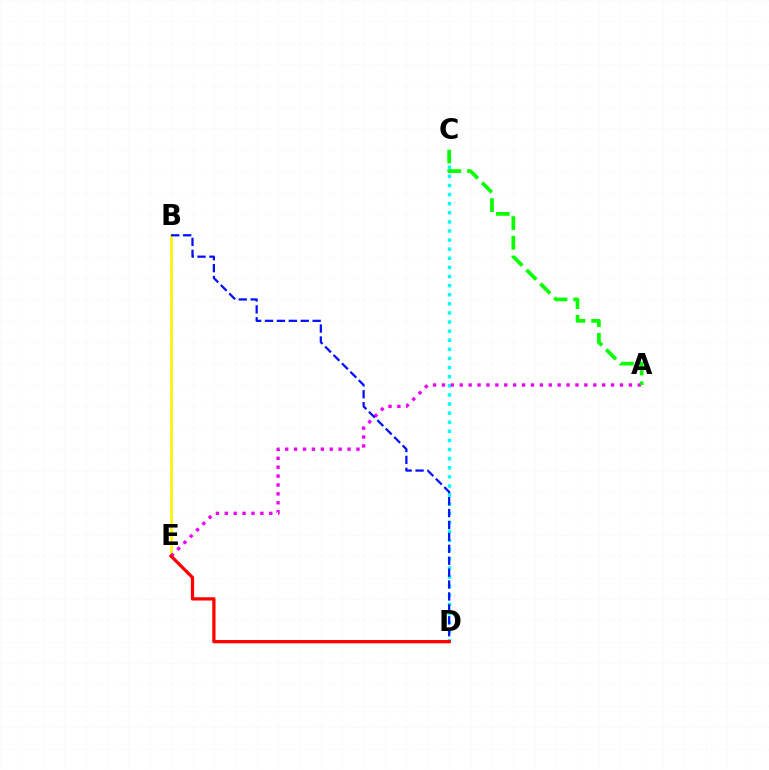{('B', 'E'): [{'color': '#fcf500', 'line_style': 'solid', 'thickness': 1.92}], ('C', 'D'): [{'color': '#00fff6', 'line_style': 'dotted', 'thickness': 2.47}], ('A', 'E'): [{'color': '#ee00ff', 'line_style': 'dotted', 'thickness': 2.42}], ('A', 'C'): [{'color': '#08ff00', 'line_style': 'dashed', 'thickness': 2.67}], ('B', 'D'): [{'color': '#0010ff', 'line_style': 'dashed', 'thickness': 1.62}], ('D', 'E'): [{'color': '#ff0000', 'line_style': 'solid', 'thickness': 2.35}]}